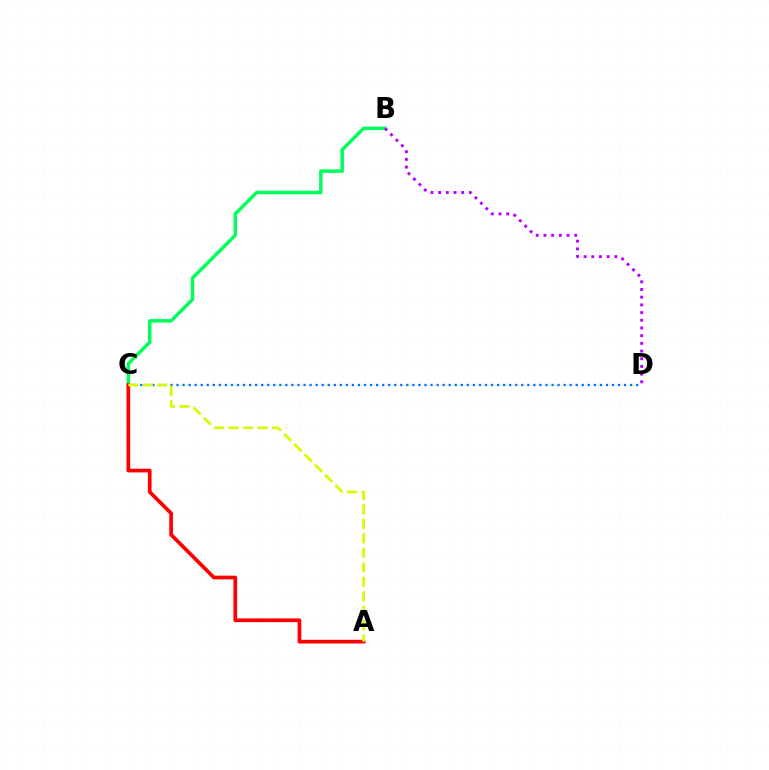{('B', 'C'): [{'color': '#00ff5c', 'line_style': 'solid', 'thickness': 2.51}], ('C', 'D'): [{'color': '#0074ff', 'line_style': 'dotted', 'thickness': 1.64}], ('A', 'C'): [{'color': '#ff0000', 'line_style': 'solid', 'thickness': 2.67}, {'color': '#d1ff00', 'line_style': 'dashed', 'thickness': 1.97}], ('B', 'D'): [{'color': '#b900ff', 'line_style': 'dotted', 'thickness': 2.09}]}